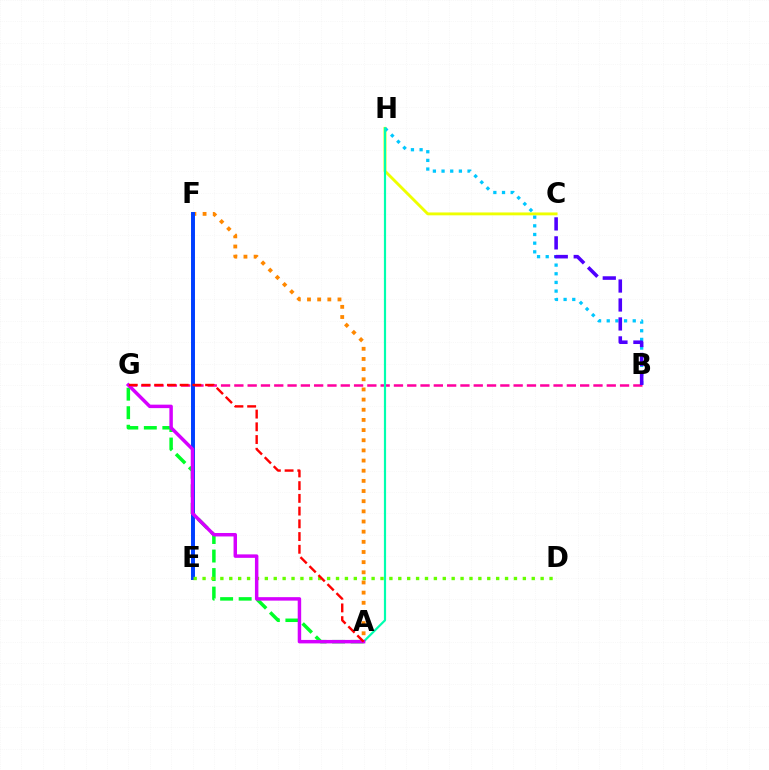{('B', 'G'): [{'color': '#ff00a0', 'line_style': 'dashed', 'thickness': 1.81}], ('C', 'H'): [{'color': '#eeff00', 'line_style': 'solid', 'thickness': 2.07}], ('A', 'G'): [{'color': '#00ff27', 'line_style': 'dashed', 'thickness': 2.52}, {'color': '#d600ff', 'line_style': 'solid', 'thickness': 2.5}, {'color': '#ff0000', 'line_style': 'dashed', 'thickness': 1.73}], ('A', 'F'): [{'color': '#ff8800', 'line_style': 'dotted', 'thickness': 2.76}], ('B', 'H'): [{'color': '#00c7ff', 'line_style': 'dotted', 'thickness': 2.35}], ('E', 'F'): [{'color': '#003fff', 'line_style': 'solid', 'thickness': 2.84}], ('B', 'C'): [{'color': '#4f00ff', 'line_style': 'dashed', 'thickness': 2.58}], ('A', 'H'): [{'color': '#00ffaf', 'line_style': 'solid', 'thickness': 1.57}], ('D', 'E'): [{'color': '#66ff00', 'line_style': 'dotted', 'thickness': 2.42}]}